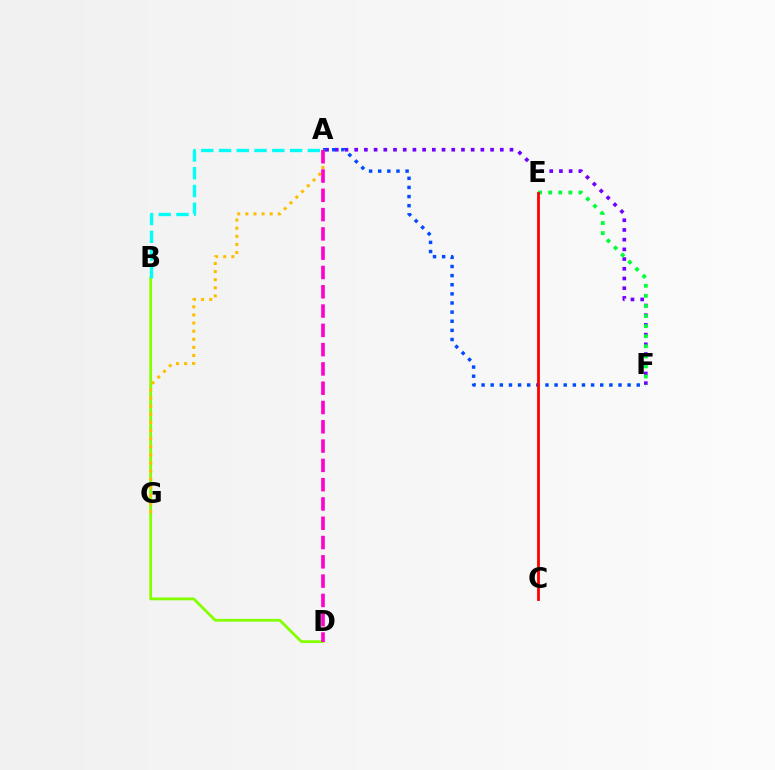{('B', 'D'): [{'color': '#84ff00', 'line_style': 'solid', 'thickness': 2.01}], ('A', 'F'): [{'color': '#7200ff', 'line_style': 'dotted', 'thickness': 2.64}, {'color': '#004bff', 'line_style': 'dotted', 'thickness': 2.48}], ('A', 'B'): [{'color': '#00fff6', 'line_style': 'dashed', 'thickness': 2.41}], ('A', 'G'): [{'color': '#ffbd00', 'line_style': 'dotted', 'thickness': 2.2}], ('E', 'F'): [{'color': '#00ff39', 'line_style': 'dotted', 'thickness': 2.74}], ('C', 'E'): [{'color': '#ff0000', 'line_style': 'solid', 'thickness': 2.02}], ('A', 'D'): [{'color': '#ff00cf', 'line_style': 'dashed', 'thickness': 2.62}]}